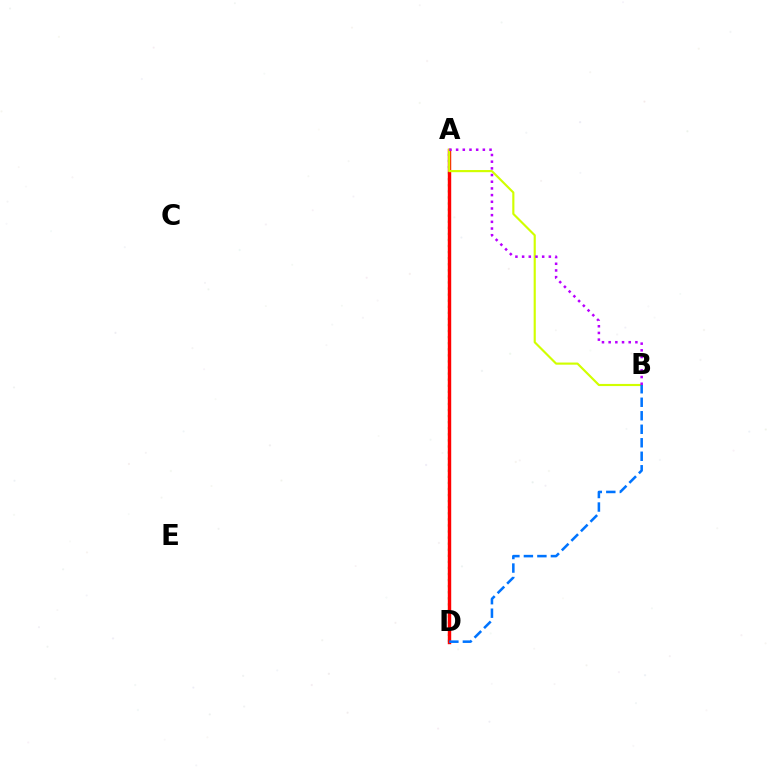{('A', 'D'): [{'color': '#00ff5c', 'line_style': 'dotted', 'thickness': 1.65}, {'color': '#ff0000', 'line_style': 'solid', 'thickness': 2.46}], ('A', 'B'): [{'color': '#d1ff00', 'line_style': 'solid', 'thickness': 1.55}, {'color': '#b900ff', 'line_style': 'dotted', 'thickness': 1.82}], ('B', 'D'): [{'color': '#0074ff', 'line_style': 'dashed', 'thickness': 1.83}]}